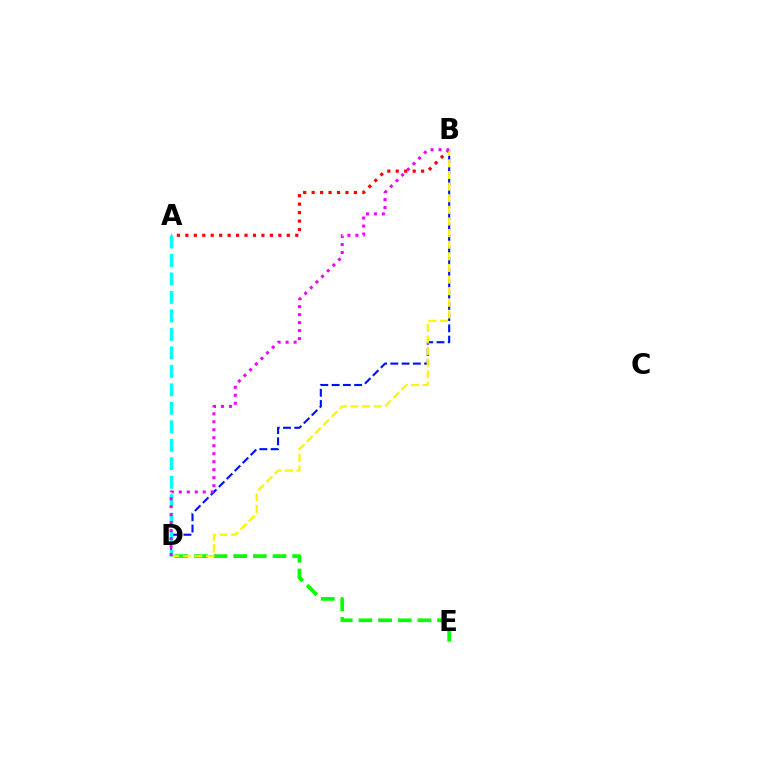{('D', 'E'): [{'color': '#08ff00', 'line_style': 'dashed', 'thickness': 2.67}], ('A', 'B'): [{'color': '#ff0000', 'line_style': 'dotted', 'thickness': 2.3}], ('B', 'D'): [{'color': '#0010ff', 'line_style': 'dashed', 'thickness': 1.53}, {'color': '#fcf500', 'line_style': 'dashed', 'thickness': 1.58}, {'color': '#ee00ff', 'line_style': 'dotted', 'thickness': 2.17}], ('A', 'D'): [{'color': '#00fff6', 'line_style': 'dashed', 'thickness': 2.51}]}